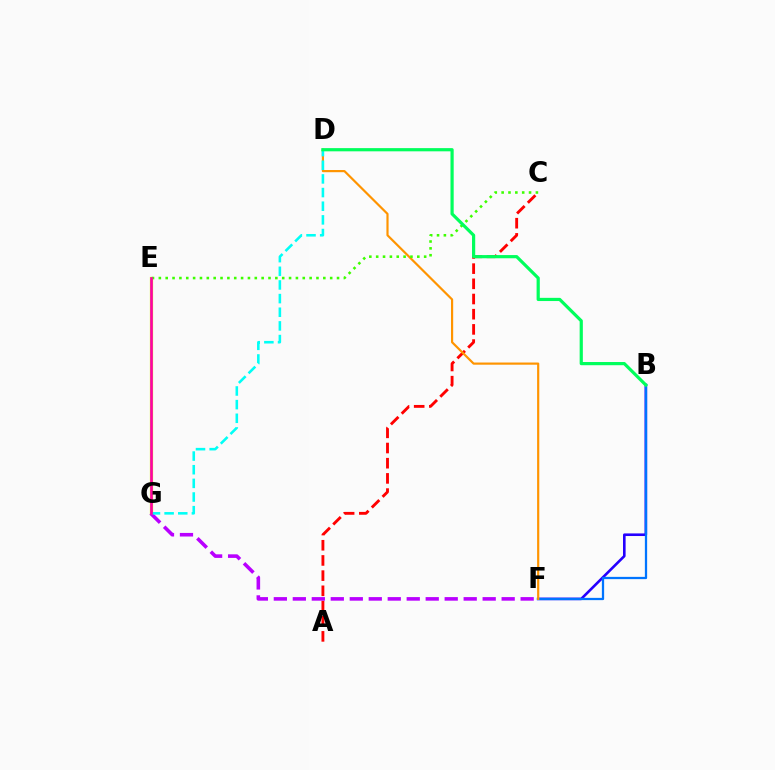{('B', 'F'): [{'color': '#2500ff', 'line_style': 'solid', 'thickness': 1.88}, {'color': '#0074ff', 'line_style': 'solid', 'thickness': 1.63}], ('A', 'C'): [{'color': '#ff0000', 'line_style': 'dashed', 'thickness': 2.06}], ('E', 'G'): [{'color': '#d1ff00', 'line_style': 'solid', 'thickness': 2.34}, {'color': '#ff00ac', 'line_style': 'solid', 'thickness': 1.89}], ('F', 'G'): [{'color': '#b900ff', 'line_style': 'dashed', 'thickness': 2.58}], ('D', 'F'): [{'color': '#ff9400', 'line_style': 'solid', 'thickness': 1.57}], ('C', 'E'): [{'color': '#3dff00', 'line_style': 'dotted', 'thickness': 1.86}], ('D', 'G'): [{'color': '#00fff6', 'line_style': 'dashed', 'thickness': 1.85}], ('B', 'D'): [{'color': '#00ff5c', 'line_style': 'solid', 'thickness': 2.3}]}